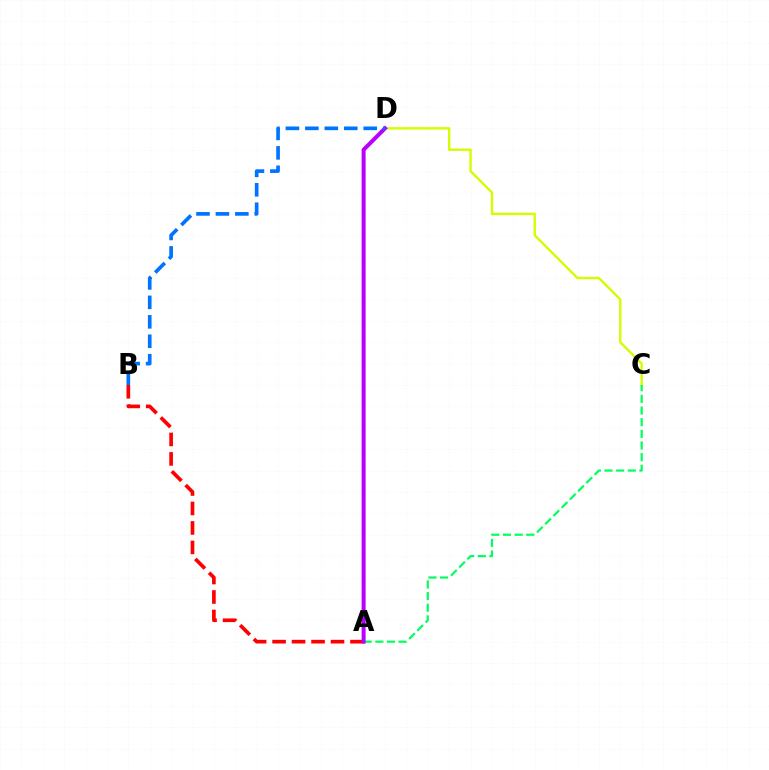{('C', 'D'): [{'color': '#d1ff00', 'line_style': 'solid', 'thickness': 1.73}], ('A', 'B'): [{'color': '#ff0000', 'line_style': 'dashed', 'thickness': 2.65}], ('A', 'C'): [{'color': '#00ff5c', 'line_style': 'dashed', 'thickness': 1.58}], ('A', 'D'): [{'color': '#b900ff', 'line_style': 'solid', 'thickness': 2.87}], ('B', 'D'): [{'color': '#0074ff', 'line_style': 'dashed', 'thickness': 2.64}]}